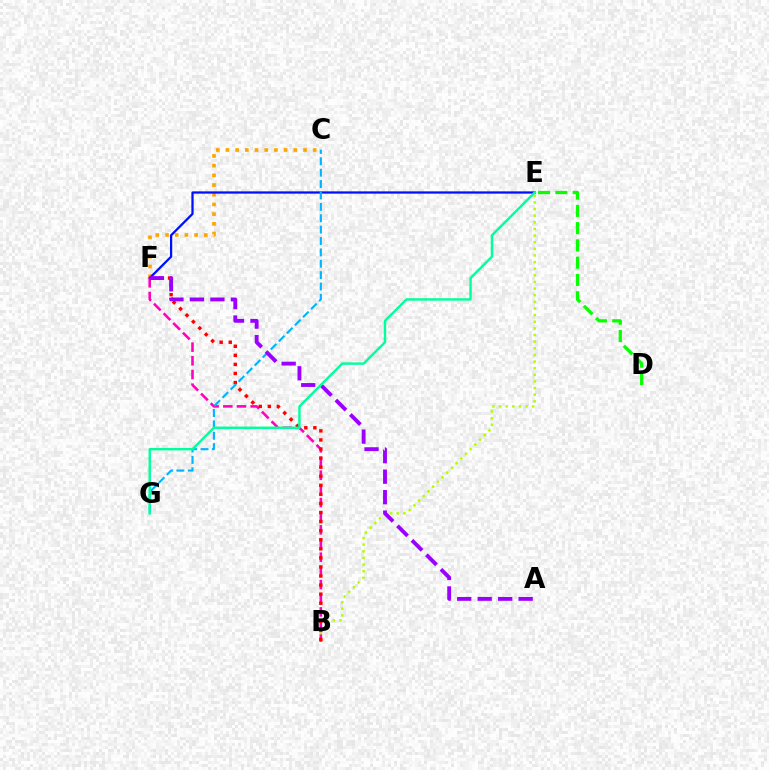{('B', 'E'): [{'color': '#b3ff00', 'line_style': 'dotted', 'thickness': 1.8}], ('C', 'F'): [{'color': '#ffa500', 'line_style': 'dotted', 'thickness': 2.63}], ('D', 'E'): [{'color': '#08ff00', 'line_style': 'dashed', 'thickness': 2.35}], ('E', 'F'): [{'color': '#0010ff', 'line_style': 'solid', 'thickness': 1.63}], ('B', 'F'): [{'color': '#ff00bd', 'line_style': 'dashed', 'thickness': 1.86}, {'color': '#ff0000', 'line_style': 'dotted', 'thickness': 2.46}], ('C', 'G'): [{'color': '#00b5ff', 'line_style': 'dashed', 'thickness': 1.55}], ('A', 'F'): [{'color': '#9b00ff', 'line_style': 'dashed', 'thickness': 2.78}], ('E', 'G'): [{'color': '#00ff9d', 'line_style': 'solid', 'thickness': 1.75}]}